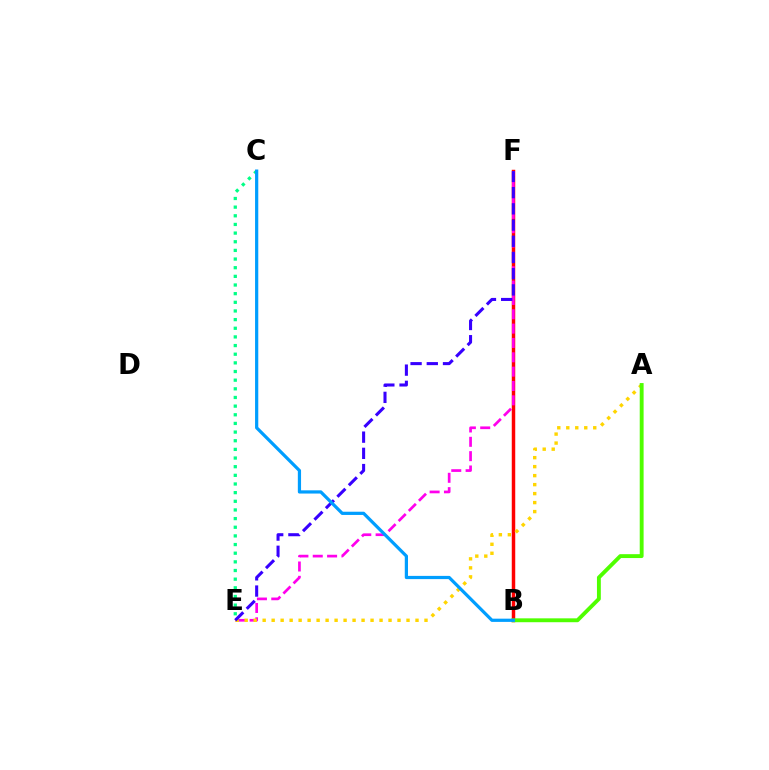{('B', 'F'): [{'color': '#ff0000', 'line_style': 'solid', 'thickness': 2.5}], ('E', 'F'): [{'color': '#ff00ed', 'line_style': 'dashed', 'thickness': 1.95}, {'color': '#3700ff', 'line_style': 'dashed', 'thickness': 2.2}], ('A', 'E'): [{'color': '#ffd500', 'line_style': 'dotted', 'thickness': 2.44}], ('A', 'B'): [{'color': '#4fff00', 'line_style': 'solid', 'thickness': 2.79}], ('C', 'E'): [{'color': '#00ff86', 'line_style': 'dotted', 'thickness': 2.35}], ('B', 'C'): [{'color': '#009eff', 'line_style': 'solid', 'thickness': 2.32}]}